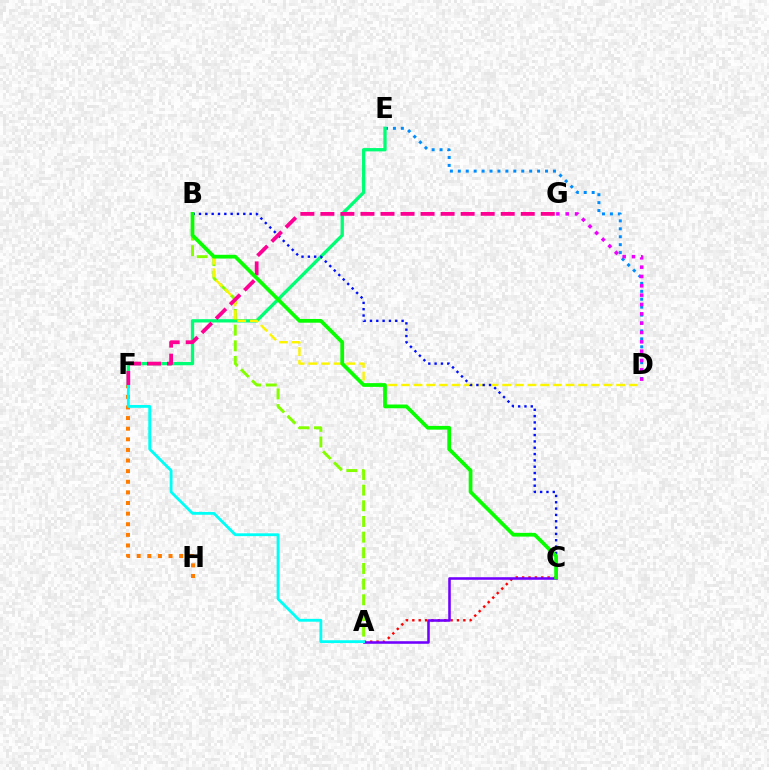{('D', 'E'): [{'color': '#008cff', 'line_style': 'dotted', 'thickness': 2.15}], ('F', 'H'): [{'color': '#ff7c00', 'line_style': 'dotted', 'thickness': 2.88}], ('A', 'C'): [{'color': '#ff0000', 'line_style': 'dotted', 'thickness': 1.73}, {'color': '#7200ff', 'line_style': 'solid', 'thickness': 1.85}], ('D', 'G'): [{'color': '#ee00ff', 'line_style': 'dotted', 'thickness': 2.54}], ('E', 'F'): [{'color': '#00ff74', 'line_style': 'solid', 'thickness': 2.38}], ('A', 'B'): [{'color': '#84ff00', 'line_style': 'dashed', 'thickness': 2.13}], ('B', 'D'): [{'color': '#fcf500', 'line_style': 'dashed', 'thickness': 1.72}], ('A', 'F'): [{'color': '#00fff6', 'line_style': 'solid', 'thickness': 2.04}], ('B', 'C'): [{'color': '#0010ff', 'line_style': 'dotted', 'thickness': 1.72}, {'color': '#08ff00', 'line_style': 'solid', 'thickness': 2.7}], ('F', 'G'): [{'color': '#ff0094', 'line_style': 'dashed', 'thickness': 2.72}]}